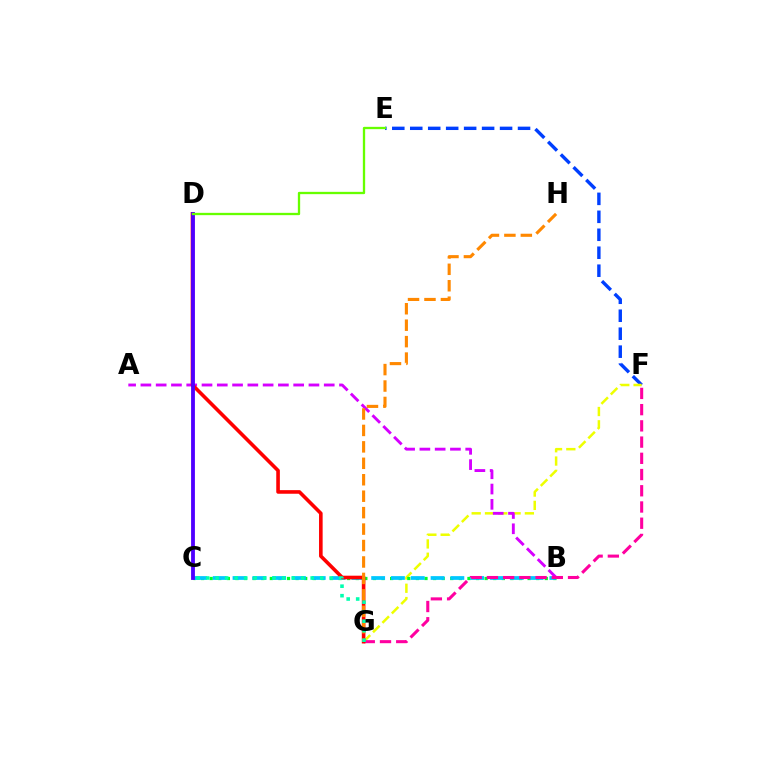{('E', 'F'): [{'color': '#003fff', 'line_style': 'dashed', 'thickness': 2.44}], ('F', 'G'): [{'color': '#eeff00', 'line_style': 'dashed', 'thickness': 1.81}, {'color': '#ff00a0', 'line_style': 'dashed', 'thickness': 2.2}], ('A', 'B'): [{'color': '#d600ff', 'line_style': 'dashed', 'thickness': 2.08}], ('B', 'C'): [{'color': '#00ff27', 'line_style': 'dotted', 'thickness': 2.33}, {'color': '#00c7ff', 'line_style': 'dashed', 'thickness': 2.69}], ('D', 'G'): [{'color': '#ff0000', 'line_style': 'solid', 'thickness': 2.6}], ('G', 'H'): [{'color': '#ff8800', 'line_style': 'dashed', 'thickness': 2.23}], ('C', 'D'): [{'color': '#4f00ff', 'line_style': 'solid', 'thickness': 2.75}], ('D', 'E'): [{'color': '#66ff00', 'line_style': 'solid', 'thickness': 1.67}], ('C', 'G'): [{'color': '#00ffaf', 'line_style': 'dotted', 'thickness': 2.58}]}